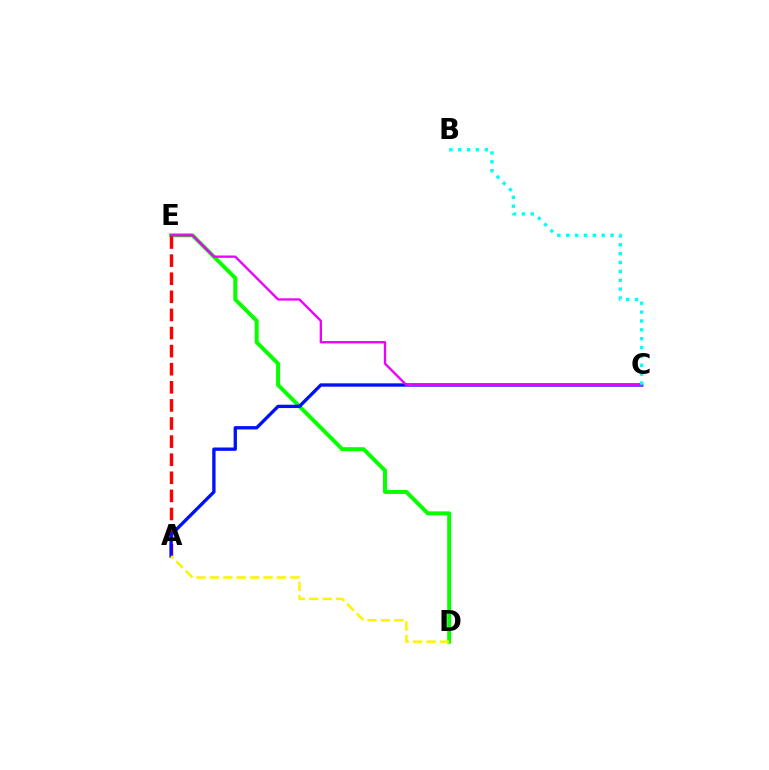{('D', 'E'): [{'color': '#08ff00', 'line_style': 'solid', 'thickness': 2.85}], ('A', 'E'): [{'color': '#ff0000', 'line_style': 'dashed', 'thickness': 2.46}], ('A', 'C'): [{'color': '#0010ff', 'line_style': 'solid', 'thickness': 2.4}], ('C', 'E'): [{'color': '#ee00ff', 'line_style': 'solid', 'thickness': 1.69}], ('A', 'D'): [{'color': '#fcf500', 'line_style': 'dashed', 'thickness': 1.82}], ('B', 'C'): [{'color': '#00fff6', 'line_style': 'dotted', 'thickness': 2.41}]}